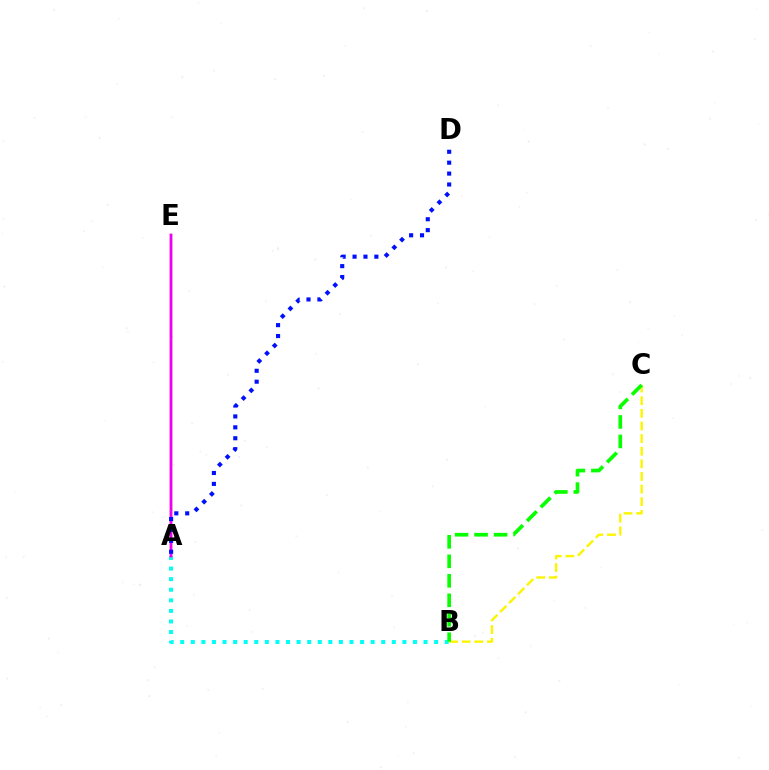{('B', 'C'): [{'color': '#fcf500', 'line_style': 'dashed', 'thickness': 1.72}, {'color': '#08ff00', 'line_style': 'dashed', 'thickness': 2.65}], ('A', 'B'): [{'color': '#00fff6', 'line_style': 'dotted', 'thickness': 2.87}], ('A', 'E'): [{'color': '#ff0000', 'line_style': 'solid', 'thickness': 1.72}, {'color': '#ee00ff', 'line_style': 'solid', 'thickness': 1.79}], ('A', 'D'): [{'color': '#0010ff', 'line_style': 'dotted', 'thickness': 2.96}]}